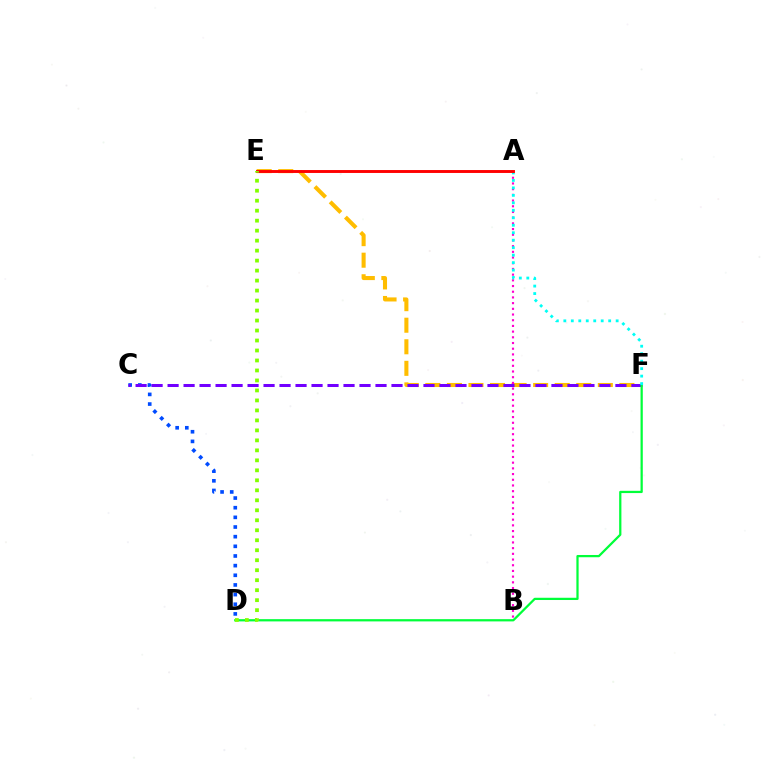{('E', 'F'): [{'color': '#ffbd00', 'line_style': 'dashed', 'thickness': 2.93}], ('A', 'B'): [{'color': '#ff00cf', 'line_style': 'dotted', 'thickness': 1.55}], ('C', 'D'): [{'color': '#004bff', 'line_style': 'dotted', 'thickness': 2.62}], ('C', 'F'): [{'color': '#7200ff', 'line_style': 'dashed', 'thickness': 2.17}], ('D', 'F'): [{'color': '#00ff39', 'line_style': 'solid', 'thickness': 1.62}], ('A', 'F'): [{'color': '#00fff6', 'line_style': 'dotted', 'thickness': 2.03}], ('A', 'E'): [{'color': '#ff0000', 'line_style': 'solid', 'thickness': 2.1}], ('D', 'E'): [{'color': '#84ff00', 'line_style': 'dotted', 'thickness': 2.71}]}